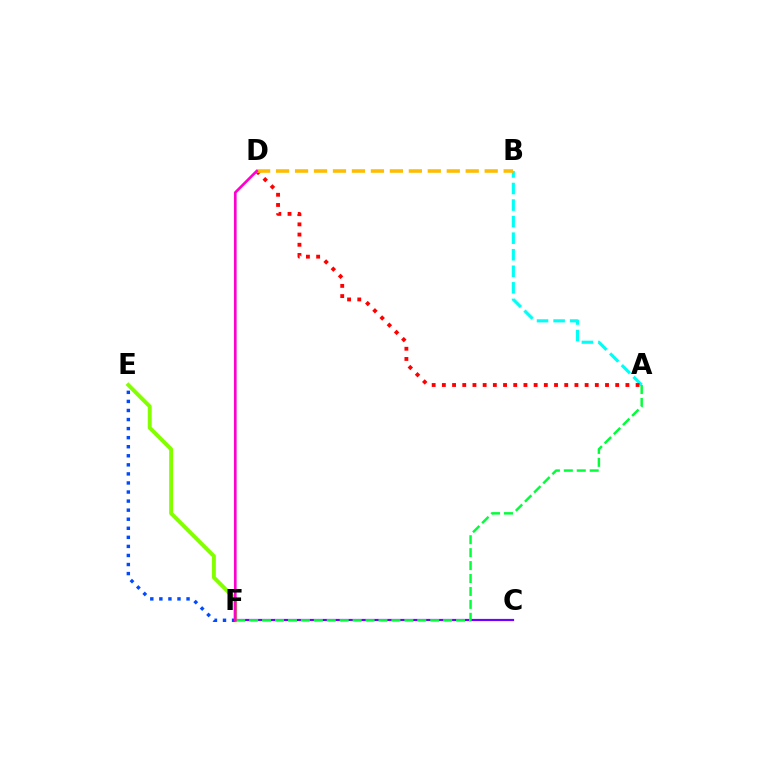{('C', 'F'): [{'color': '#7200ff', 'line_style': 'solid', 'thickness': 1.59}], ('E', 'F'): [{'color': '#84ff00', 'line_style': 'solid', 'thickness': 2.81}, {'color': '#004bff', 'line_style': 'dotted', 'thickness': 2.46}], ('A', 'B'): [{'color': '#00fff6', 'line_style': 'dashed', 'thickness': 2.25}], ('A', 'D'): [{'color': '#ff0000', 'line_style': 'dotted', 'thickness': 2.77}], ('B', 'D'): [{'color': '#ffbd00', 'line_style': 'dashed', 'thickness': 2.58}], ('A', 'F'): [{'color': '#00ff39', 'line_style': 'dashed', 'thickness': 1.76}], ('D', 'F'): [{'color': '#ff00cf', 'line_style': 'solid', 'thickness': 1.92}]}